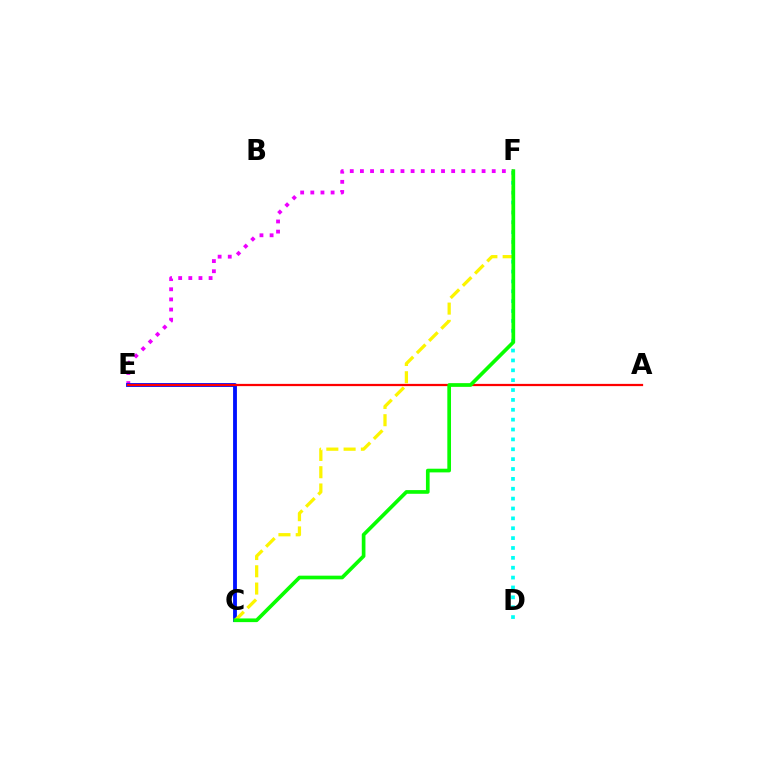{('E', 'F'): [{'color': '#ee00ff', 'line_style': 'dotted', 'thickness': 2.75}], ('C', 'E'): [{'color': '#0010ff', 'line_style': 'solid', 'thickness': 2.76}], ('A', 'E'): [{'color': '#ff0000', 'line_style': 'solid', 'thickness': 1.61}], ('D', 'F'): [{'color': '#00fff6', 'line_style': 'dotted', 'thickness': 2.68}], ('C', 'F'): [{'color': '#fcf500', 'line_style': 'dashed', 'thickness': 2.35}, {'color': '#08ff00', 'line_style': 'solid', 'thickness': 2.65}]}